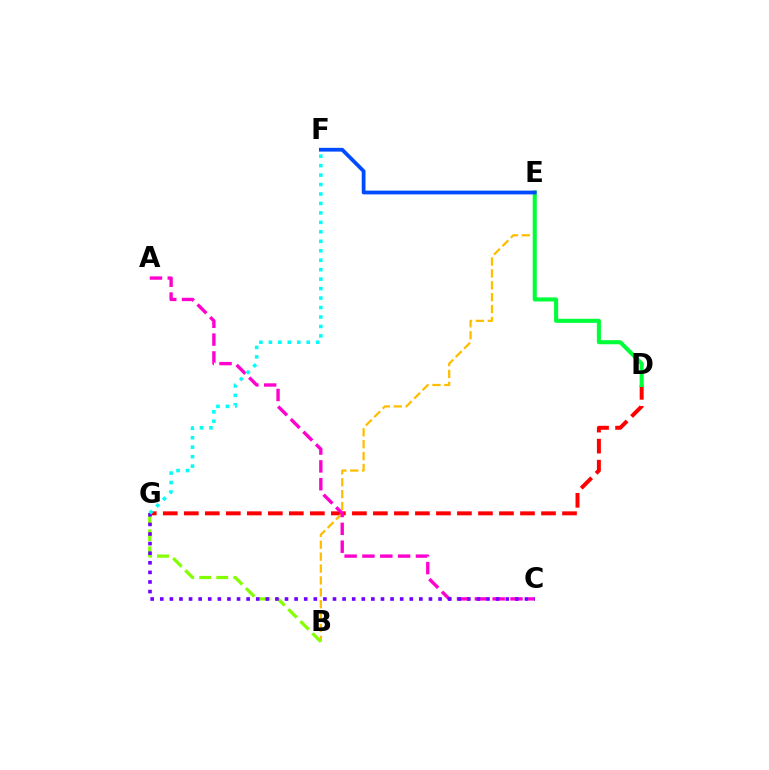{('D', 'G'): [{'color': '#ff0000', 'line_style': 'dashed', 'thickness': 2.85}], ('B', 'E'): [{'color': '#ffbd00', 'line_style': 'dashed', 'thickness': 1.62}], ('D', 'E'): [{'color': '#00ff39', 'line_style': 'solid', 'thickness': 2.94}], ('B', 'G'): [{'color': '#84ff00', 'line_style': 'dashed', 'thickness': 2.31}], ('E', 'F'): [{'color': '#004bff', 'line_style': 'solid', 'thickness': 2.7}], ('A', 'C'): [{'color': '#ff00cf', 'line_style': 'dashed', 'thickness': 2.42}], ('C', 'G'): [{'color': '#7200ff', 'line_style': 'dotted', 'thickness': 2.61}], ('F', 'G'): [{'color': '#00fff6', 'line_style': 'dotted', 'thickness': 2.57}]}